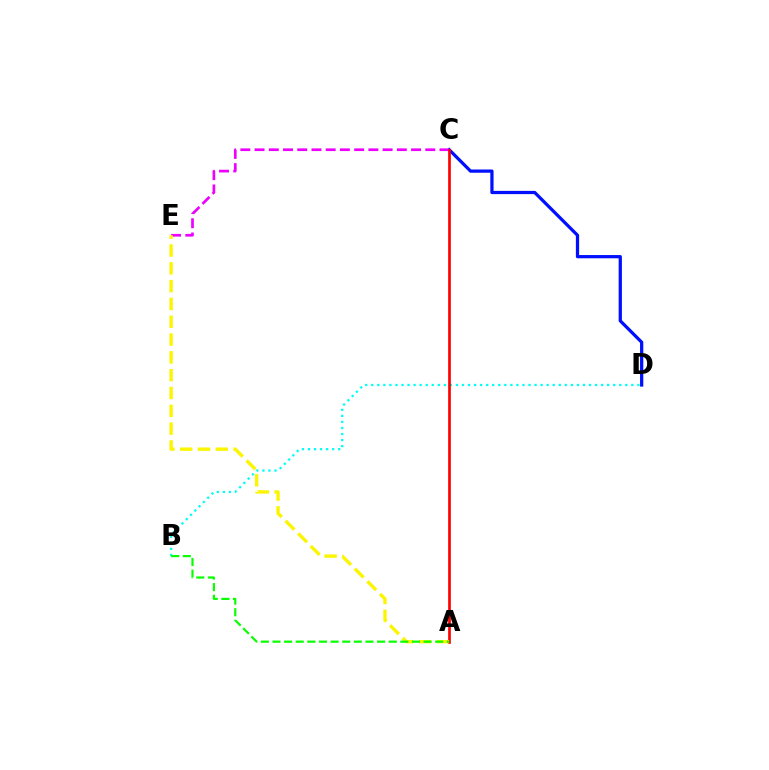{('C', 'D'): [{'color': '#0010ff', 'line_style': 'solid', 'thickness': 2.33}], ('C', 'E'): [{'color': '#ee00ff', 'line_style': 'dashed', 'thickness': 1.93}], ('B', 'D'): [{'color': '#00fff6', 'line_style': 'dotted', 'thickness': 1.64}], ('A', 'C'): [{'color': '#ff0000', 'line_style': 'solid', 'thickness': 1.93}], ('A', 'E'): [{'color': '#fcf500', 'line_style': 'dashed', 'thickness': 2.42}], ('A', 'B'): [{'color': '#08ff00', 'line_style': 'dashed', 'thickness': 1.58}]}